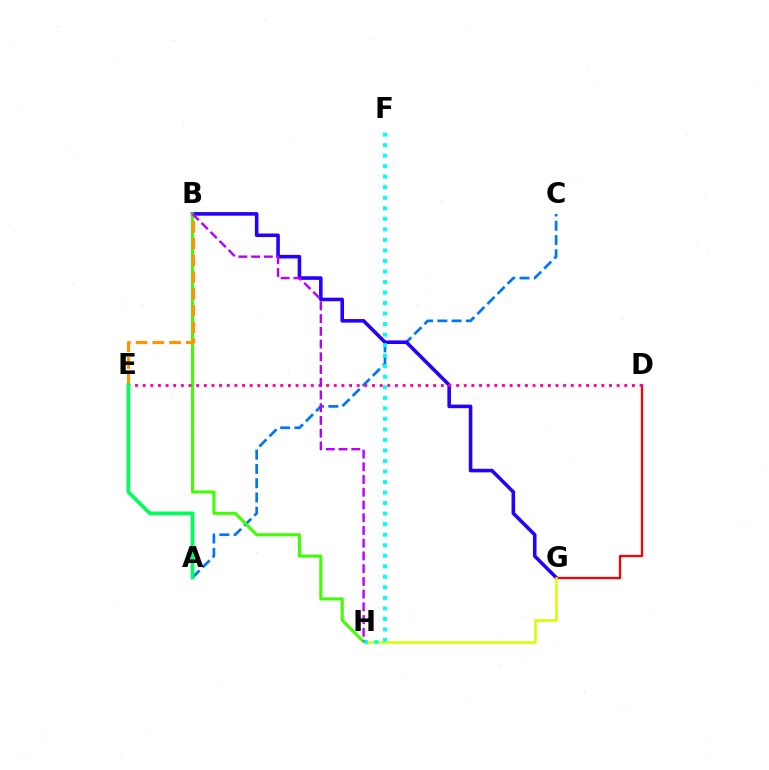{('A', 'C'): [{'color': '#0074ff', 'line_style': 'dashed', 'thickness': 1.94}], ('B', 'G'): [{'color': '#2500ff', 'line_style': 'solid', 'thickness': 2.58}], ('B', 'H'): [{'color': '#3dff00', 'line_style': 'solid', 'thickness': 2.18}, {'color': '#b900ff', 'line_style': 'dashed', 'thickness': 1.73}], ('D', 'G'): [{'color': '#ff0000', 'line_style': 'solid', 'thickness': 1.64}], ('D', 'E'): [{'color': '#ff00ac', 'line_style': 'dotted', 'thickness': 2.08}], ('B', 'E'): [{'color': '#ff9400', 'line_style': 'dashed', 'thickness': 2.27}], ('G', 'H'): [{'color': '#d1ff00', 'line_style': 'solid', 'thickness': 1.83}], ('A', 'E'): [{'color': '#00ff5c', 'line_style': 'solid', 'thickness': 2.69}], ('F', 'H'): [{'color': '#00fff6', 'line_style': 'dotted', 'thickness': 2.86}]}